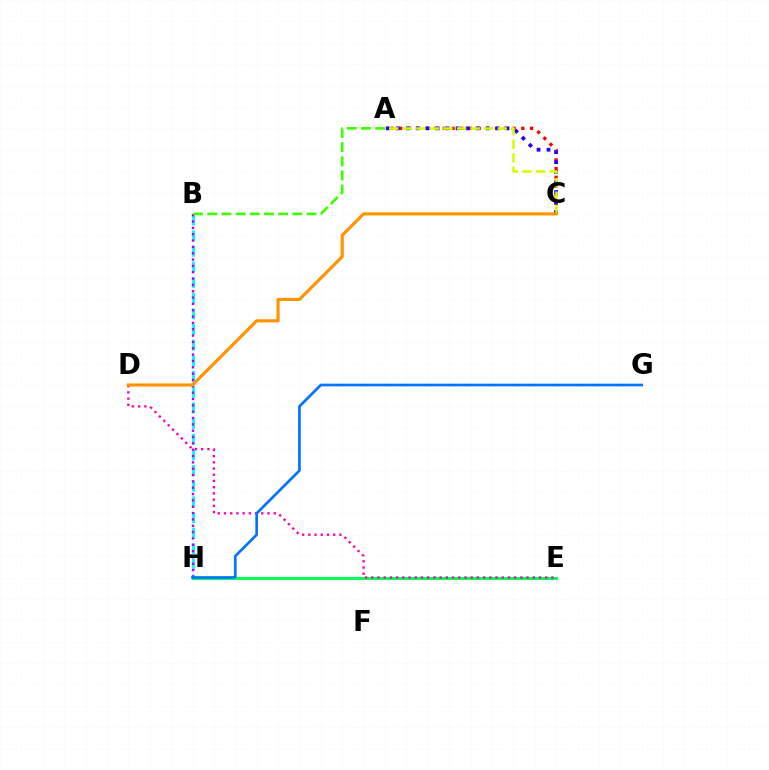{('B', 'H'): [{'color': '#00fff6', 'line_style': 'dashed', 'thickness': 2.13}, {'color': '#b900ff', 'line_style': 'dotted', 'thickness': 1.72}], ('E', 'H'): [{'color': '#00ff5c', 'line_style': 'solid', 'thickness': 2.2}], ('A', 'C'): [{'color': '#ff0000', 'line_style': 'dotted', 'thickness': 2.37}, {'color': '#2500ff', 'line_style': 'dotted', 'thickness': 2.71}, {'color': '#d1ff00', 'line_style': 'dashed', 'thickness': 1.84}], ('D', 'E'): [{'color': '#ff00ac', 'line_style': 'dotted', 'thickness': 1.69}], ('G', 'H'): [{'color': '#0074ff', 'line_style': 'solid', 'thickness': 1.94}], ('C', 'D'): [{'color': '#ff9400', 'line_style': 'solid', 'thickness': 2.27}], ('A', 'B'): [{'color': '#3dff00', 'line_style': 'dashed', 'thickness': 1.92}]}